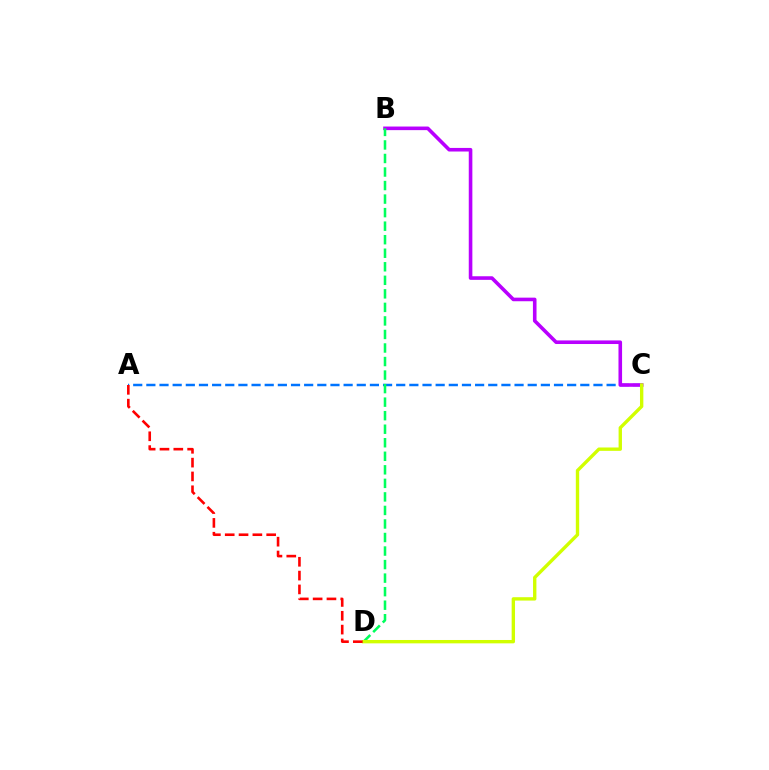{('A', 'C'): [{'color': '#0074ff', 'line_style': 'dashed', 'thickness': 1.79}], ('B', 'C'): [{'color': '#b900ff', 'line_style': 'solid', 'thickness': 2.59}], ('B', 'D'): [{'color': '#00ff5c', 'line_style': 'dashed', 'thickness': 1.84}], ('C', 'D'): [{'color': '#d1ff00', 'line_style': 'solid', 'thickness': 2.42}], ('A', 'D'): [{'color': '#ff0000', 'line_style': 'dashed', 'thickness': 1.88}]}